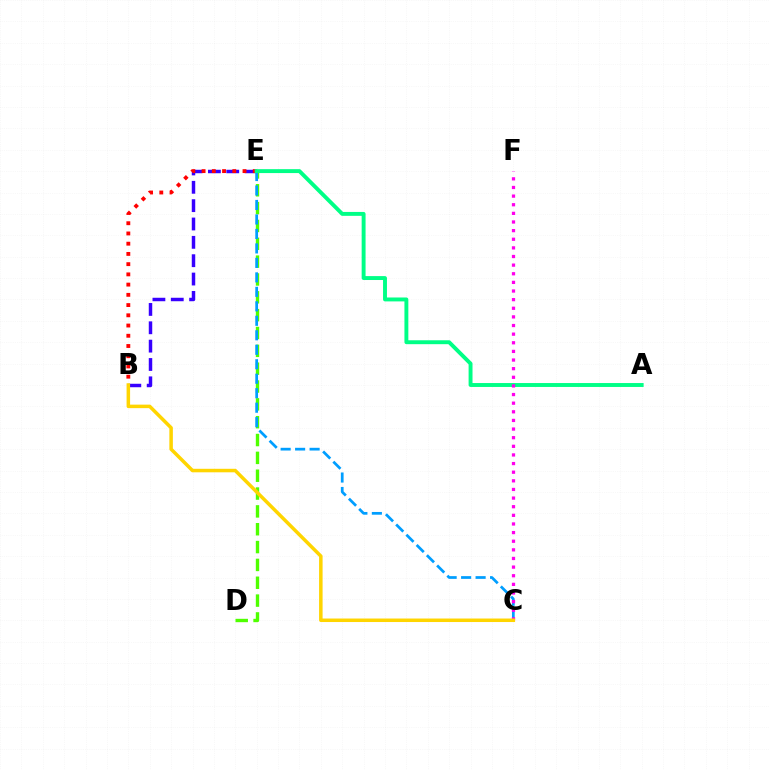{('B', 'E'): [{'color': '#3700ff', 'line_style': 'dashed', 'thickness': 2.49}, {'color': '#ff0000', 'line_style': 'dotted', 'thickness': 2.78}], ('D', 'E'): [{'color': '#4fff00', 'line_style': 'dashed', 'thickness': 2.42}], ('C', 'E'): [{'color': '#009eff', 'line_style': 'dashed', 'thickness': 1.97}], ('A', 'E'): [{'color': '#00ff86', 'line_style': 'solid', 'thickness': 2.82}], ('C', 'F'): [{'color': '#ff00ed', 'line_style': 'dotted', 'thickness': 2.34}], ('B', 'C'): [{'color': '#ffd500', 'line_style': 'solid', 'thickness': 2.53}]}